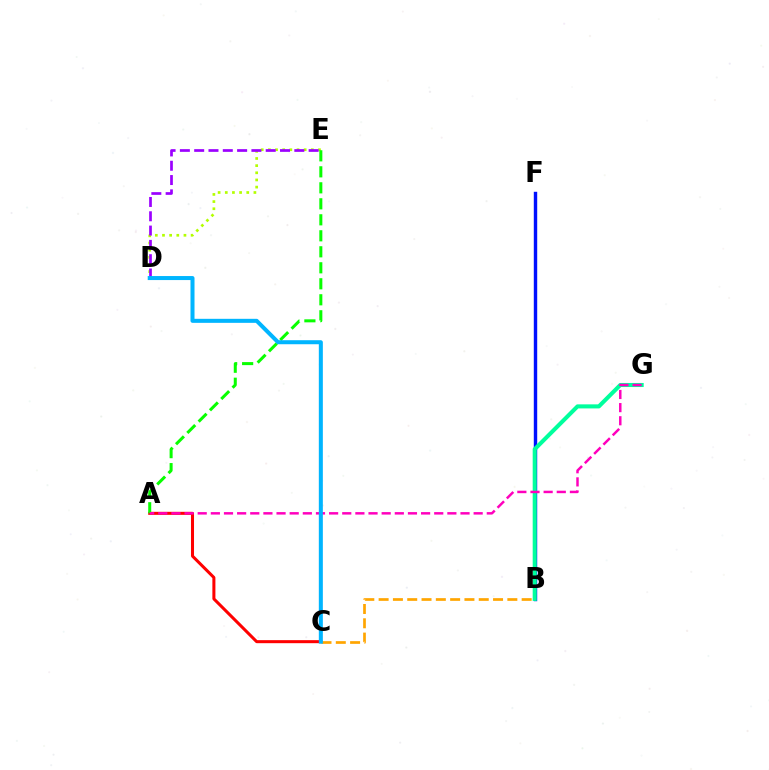{('B', 'F'): [{'color': '#0010ff', 'line_style': 'solid', 'thickness': 2.46}], ('A', 'C'): [{'color': '#ff0000', 'line_style': 'solid', 'thickness': 2.18}], ('B', 'C'): [{'color': '#ffa500', 'line_style': 'dashed', 'thickness': 1.94}], ('D', 'E'): [{'color': '#b3ff00', 'line_style': 'dotted', 'thickness': 1.94}, {'color': '#9b00ff', 'line_style': 'dashed', 'thickness': 1.94}], ('B', 'G'): [{'color': '#00ff9d', 'line_style': 'solid', 'thickness': 2.93}], ('A', 'E'): [{'color': '#08ff00', 'line_style': 'dashed', 'thickness': 2.17}], ('A', 'G'): [{'color': '#ff00bd', 'line_style': 'dashed', 'thickness': 1.79}], ('C', 'D'): [{'color': '#00b5ff', 'line_style': 'solid', 'thickness': 2.9}]}